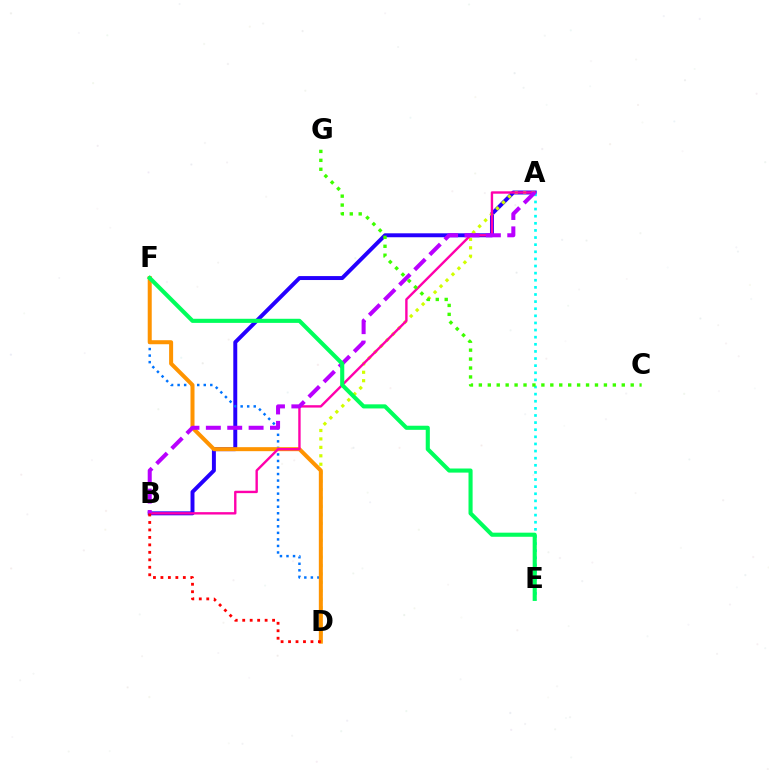{('A', 'B'): [{'color': '#2500ff', 'line_style': 'solid', 'thickness': 2.84}, {'color': '#ff00ac', 'line_style': 'solid', 'thickness': 1.72}, {'color': '#b900ff', 'line_style': 'dashed', 'thickness': 2.9}], ('D', 'F'): [{'color': '#0074ff', 'line_style': 'dotted', 'thickness': 1.78}, {'color': '#ff9400', 'line_style': 'solid', 'thickness': 2.89}], ('A', 'D'): [{'color': '#d1ff00', 'line_style': 'dotted', 'thickness': 2.29}], ('A', 'E'): [{'color': '#00fff6', 'line_style': 'dotted', 'thickness': 1.93}], ('B', 'D'): [{'color': '#ff0000', 'line_style': 'dotted', 'thickness': 2.03}], ('C', 'G'): [{'color': '#3dff00', 'line_style': 'dotted', 'thickness': 2.43}], ('E', 'F'): [{'color': '#00ff5c', 'line_style': 'solid', 'thickness': 2.95}]}